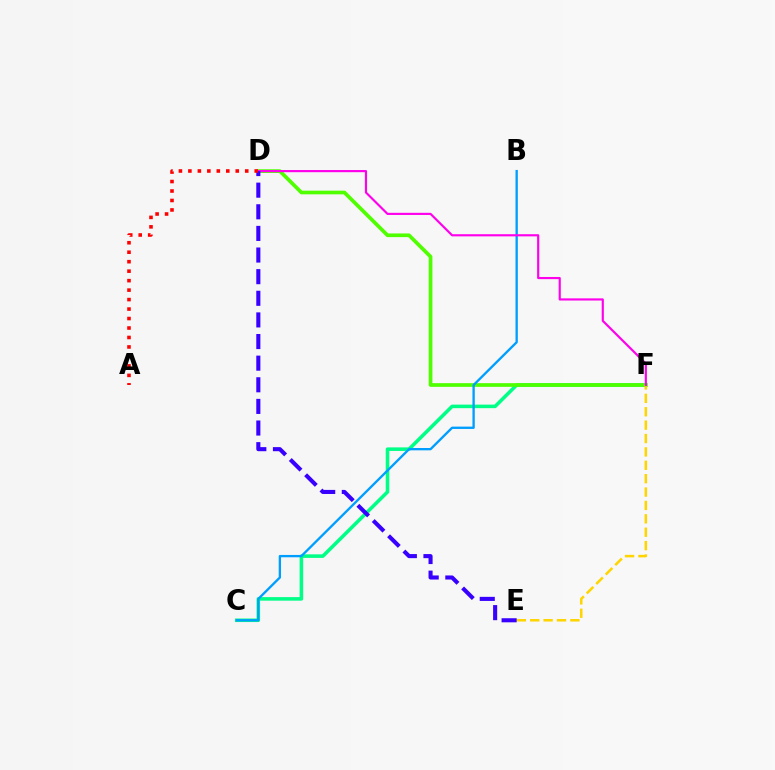{('C', 'F'): [{'color': '#00ff86', 'line_style': 'solid', 'thickness': 2.56}], ('D', 'F'): [{'color': '#4fff00', 'line_style': 'solid', 'thickness': 2.65}, {'color': '#ff00ed', 'line_style': 'solid', 'thickness': 1.55}], ('B', 'C'): [{'color': '#009eff', 'line_style': 'solid', 'thickness': 1.68}], ('E', 'F'): [{'color': '#ffd500', 'line_style': 'dashed', 'thickness': 1.82}], ('D', 'E'): [{'color': '#3700ff', 'line_style': 'dashed', 'thickness': 2.94}], ('A', 'D'): [{'color': '#ff0000', 'line_style': 'dotted', 'thickness': 2.57}]}